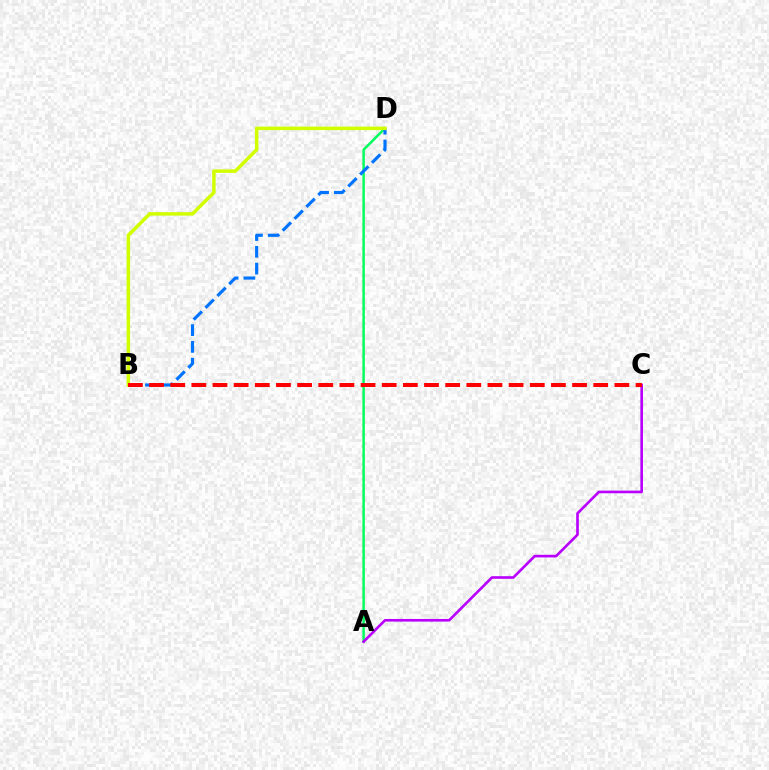{('A', 'D'): [{'color': '#00ff5c', 'line_style': 'solid', 'thickness': 1.76}], ('B', 'D'): [{'color': '#0074ff', 'line_style': 'dashed', 'thickness': 2.28}, {'color': '#d1ff00', 'line_style': 'solid', 'thickness': 2.54}], ('A', 'C'): [{'color': '#b900ff', 'line_style': 'solid', 'thickness': 1.9}], ('B', 'C'): [{'color': '#ff0000', 'line_style': 'dashed', 'thickness': 2.87}]}